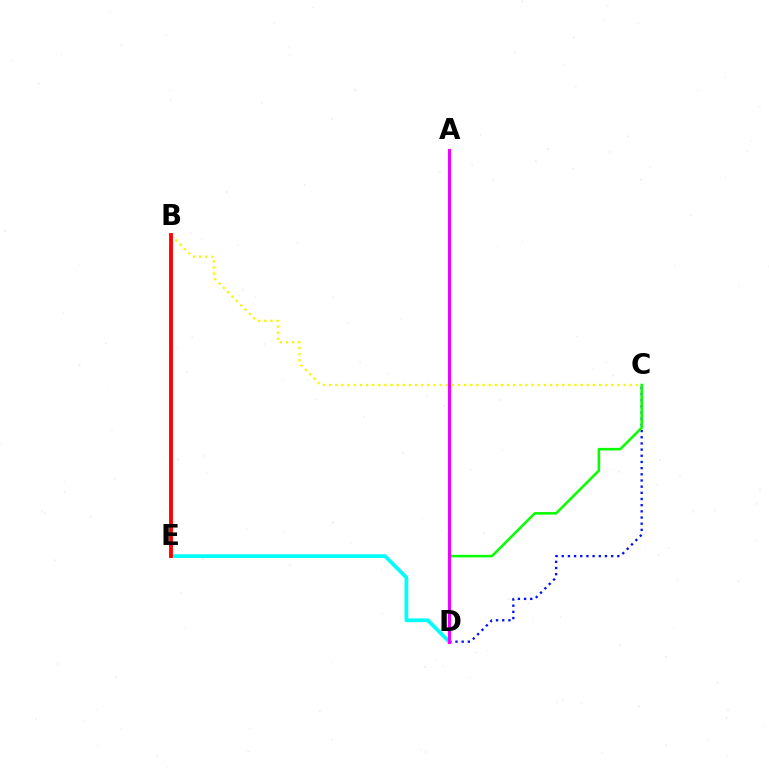{('D', 'E'): [{'color': '#00fff6', 'line_style': 'solid', 'thickness': 2.72}], ('C', 'D'): [{'color': '#0010ff', 'line_style': 'dotted', 'thickness': 1.68}, {'color': '#08ff00', 'line_style': 'solid', 'thickness': 1.84}], ('B', 'C'): [{'color': '#fcf500', 'line_style': 'dotted', 'thickness': 1.67}], ('A', 'D'): [{'color': '#ee00ff', 'line_style': 'solid', 'thickness': 2.22}], ('B', 'E'): [{'color': '#ff0000', 'line_style': 'solid', 'thickness': 2.76}]}